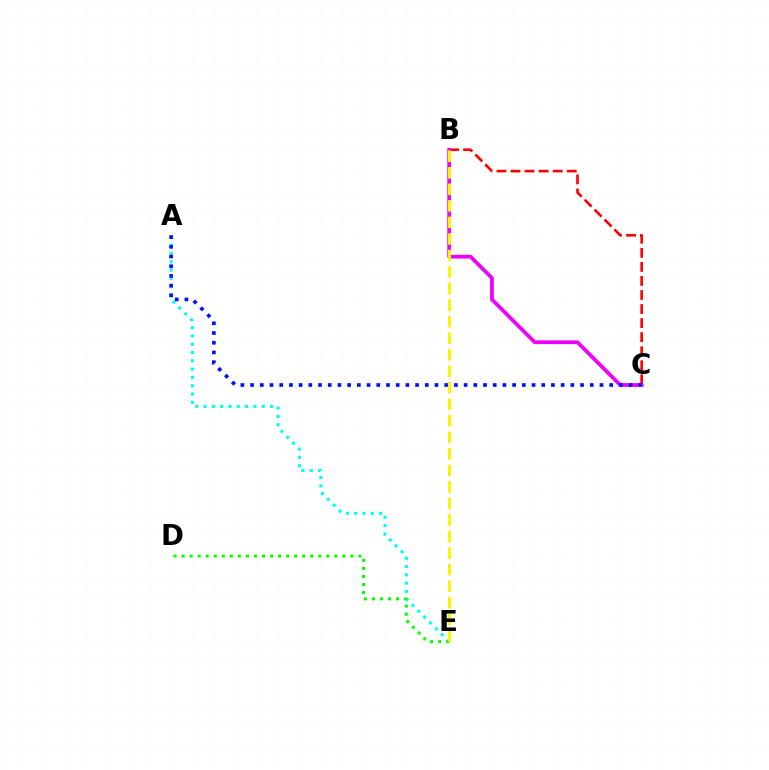{('B', 'C'): [{'color': '#ff0000', 'line_style': 'dashed', 'thickness': 1.91}, {'color': '#ee00ff', 'line_style': 'solid', 'thickness': 2.69}], ('A', 'E'): [{'color': '#00fff6', 'line_style': 'dotted', 'thickness': 2.26}], ('D', 'E'): [{'color': '#08ff00', 'line_style': 'dotted', 'thickness': 2.18}], ('A', 'C'): [{'color': '#0010ff', 'line_style': 'dotted', 'thickness': 2.64}], ('B', 'E'): [{'color': '#fcf500', 'line_style': 'dashed', 'thickness': 2.25}]}